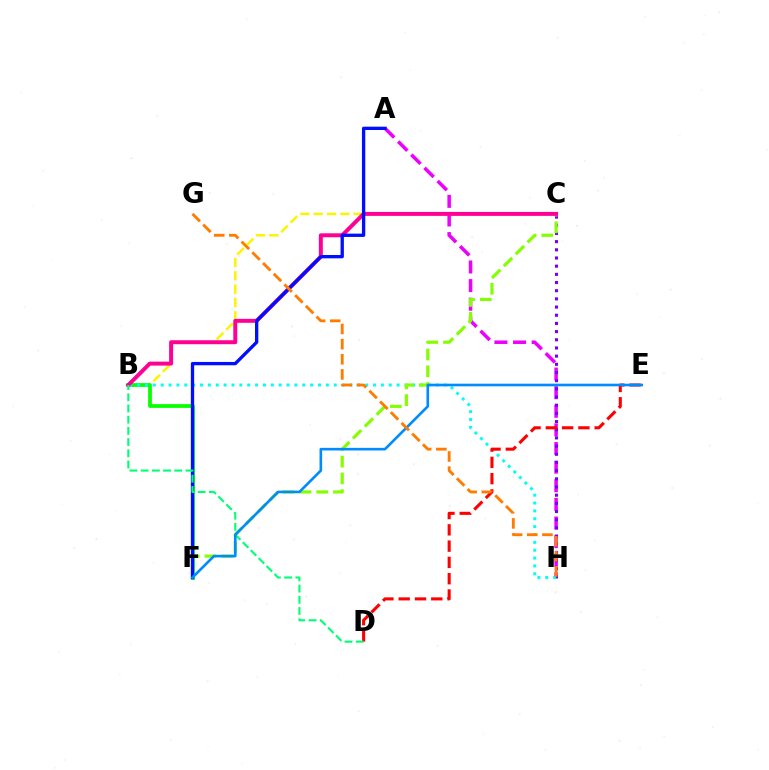{('A', 'H'): [{'color': '#ee00ff', 'line_style': 'dashed', 'thickness': 2.53}], ('C', 'H'): [{'color': '#7200ff', 'line_style': 'dotted', 'thickness': 2.22}], ('B', 'C'): [{'color': '#fcf500', 'line_style': 'dashed', 'thickness': 1.81}, {'color': '#ff0094', 'line_style': 'solid', 'thickness': 2.86}], ('B', 'F'): [{'color': '#08ff00', 'line_style': 'solid', 'thickness': 2.71}], ('B', 'H'): [{'color': '#00fff6', 'line_style': 'dotted', 'thickness': 2.14}], ('C', 'F'): [{'color': '#84ff00', 'line_style': 'dashed', 'thickness': 2.28}], ('A', 'F'): [{'color': '#0010ff', 'line_style': 'solid', 'thickness': 2.39}], ('D', 'E'): [{'color': '#ff0000', 'line_style': 'dashed', 'thickness': 2.21}], ('B', 'D'): [{'color': '#00ff74', 'line_style': 'dashed', 'thickness': 1.52}], ('E', 'F'): [{'color': '#008cff', 'line_style': 'solid', 'thickness': 1.89}], ('G', 'H'): [{'color': '#ff7c00', 'line_style': 'dashed', 'thickness': 2.06}]}